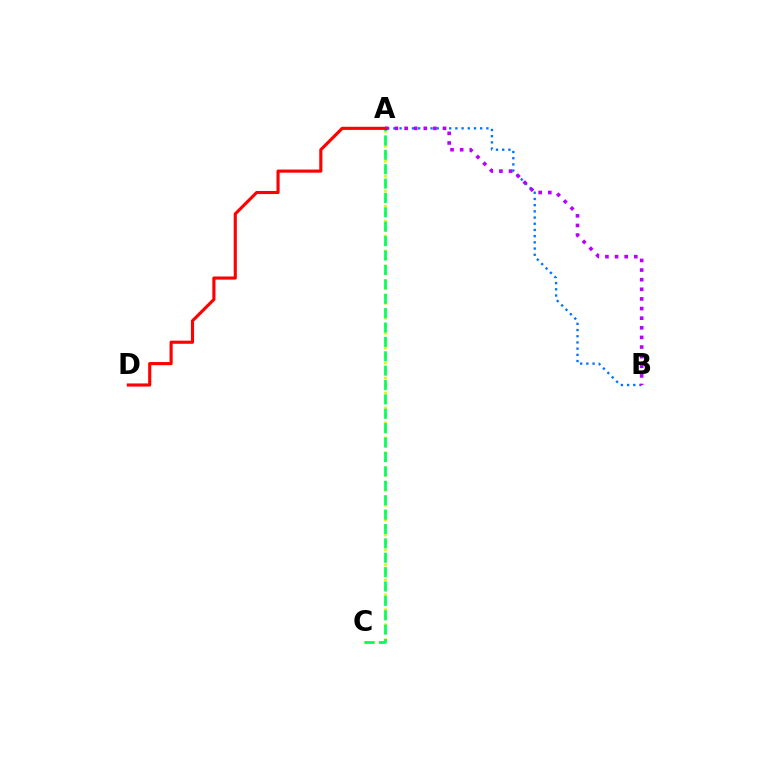{('A', 'C'): [{'color': '#d1ff00', 'line_style': 'dotted', 'thickness': 2.03}, {'color': '#00ff5c', 'line_style': 'dashed', 'thickness': 1.95}], ('A', 'B'): [{'color': '#0074ff', 'line_style': 'dotted', 'thickness': 1.68}, {'color': '#b900ff', 'line_style': 'dotted', 'thickness': 2.61}], ('A', 'D'): [{'color': '#ff0000', 'line_style': 'solid', 'thickness': 2.25}]}